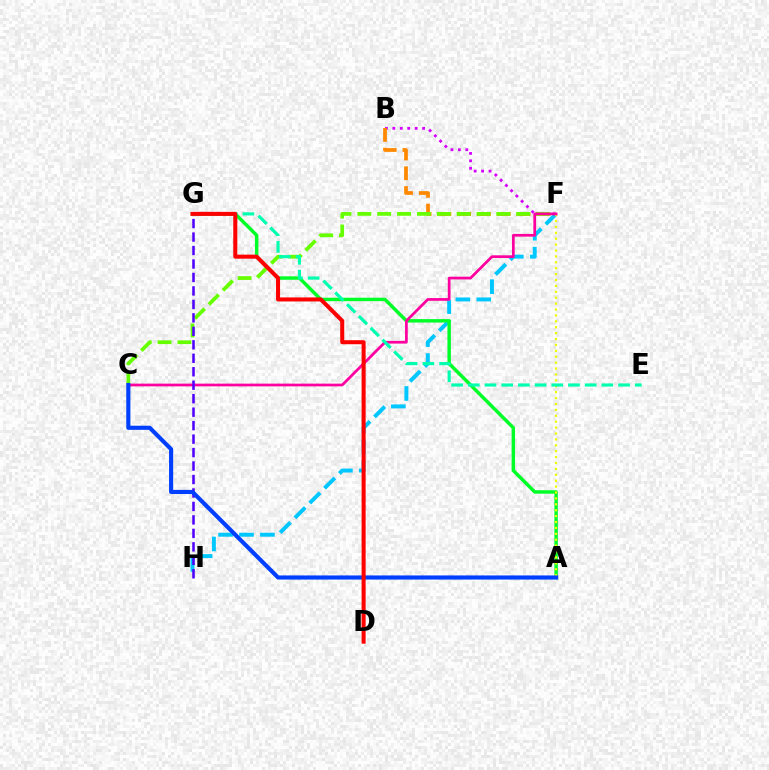{('F', 'H'): [{'color': '#00c7ff', 'line_style': 'dashed', 'thickness': 2.84}], ('B', 'F'): [{'color': '#d600ff', 'line_style': 'dotted', 'thickness': 2.02}, {'color': '#ff8800', 'line_style': 'dashed', 'thickness': 2.69}], ('A', 'G'): [{'color': '#00ff27', 'line_style': 'solid', 'thickness': 2.48}], ('C', 'F'): [{'color': '#66ff00', 'line_style': 'dashed', 'thickness': 2.7}, {'color': '#ff00a0', 'line_style': 'solid', 'thickness': 1.96}], ('A', 'F'): [{'color': '#eeff00', 'line_style': 'dotted', 'thickness': 1.6}], ('E', 'G'): [{'color': '#00ffaf', 'line_style': 'dashed', 'thickness': 2.27}], ('G', 'H'): [{'color': '#4f00ff', 'line_style': 'dashed', 'thickness': 1.83}], ('A', 'C'): [{'color': '#003fff', 'line_style': 'solid', 'thickness': 2.97}], ('D', 'G'): [{'color': '#ff0000', 'line_style': 'solid', 'thickness': 2.91}]}